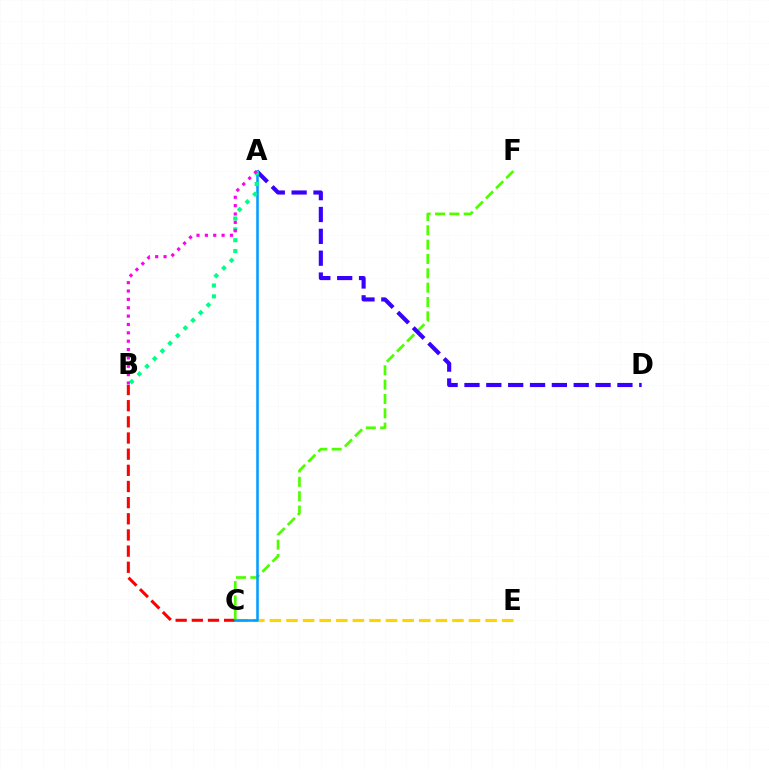{('B', 'C'): [{'color': '#ff0000', 'line_style': 'dashed', 'thickness': 2.19}], ('C', 'E'): [{'color': '#ffd500', 'line_style': 'dashed', 'thickness': 2.25}], ('C', 'F'): [{'color': '#4fff00', 'line_style': 'dashed', 'thickness': 1.95}], ('A', 'D'): [{'color': '#3700ff', 'line_style': 'dashed', 'thickness': 2.97}], ('A', 'C'): [{'color': '#009eff', 'line_style': 'solid', 'thickness': 1.84}], ('A', 'B'): [{'color': '#00ff86', 'line_style': 'dotted', 'thickness': 2.95}, {'color': '#ff00ed', 'line_style': 'dotted', 'thickness': 2.27}]}